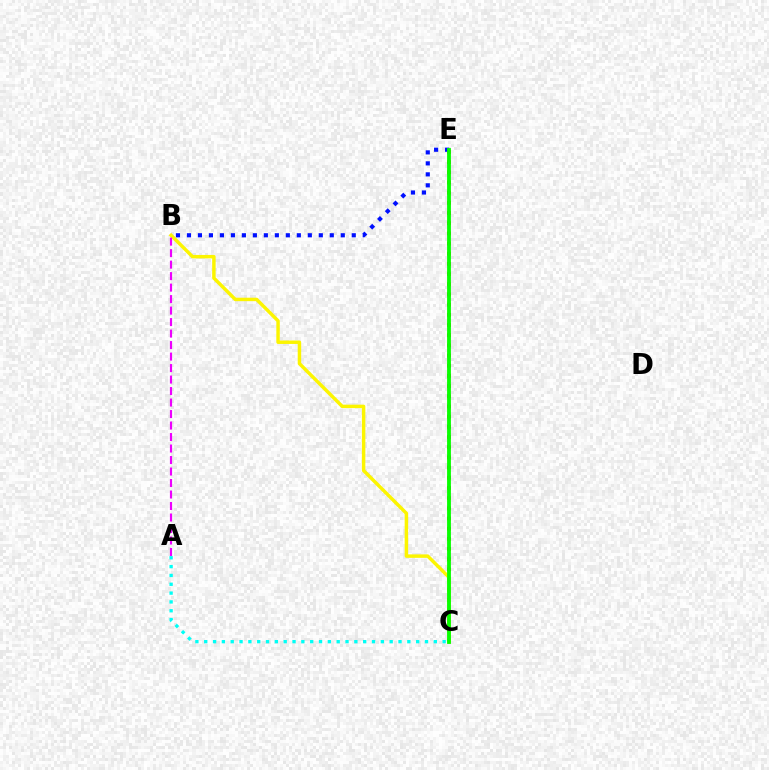{('C', 'E'): [{'color': '#ff0000', 'line_style': 'dotted', 'thickness': 2.77}, {'color': '#08ff00', 'line_style': 'solid', 'thickness': 2.76}], ('B', 'C'): [{'color': '#fcf500', 'line_style': 'solid', 'thickness': 2.49}], ('A', 'C'): [{'color': '#00fff6', 'line_style': 'dotted', 'thickness': 2.4}], ('B', 'E'): [{'color': '#0010ff', 'line_style': 'dotted', 'thickness': 2.99}], ('A', 'B'): [{'color': '#ee00ff', 'line_style': 'dashed', 'thickness': 1.56}]}